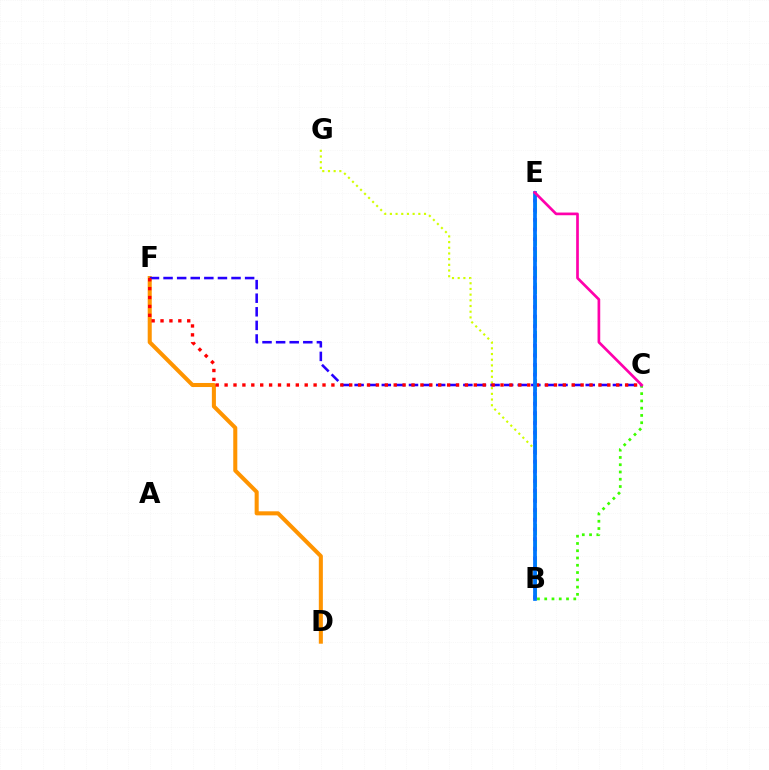{('D', 'F'): [{'color': '#ff9400', 'line_style': 'solid', 'thickness': 2.92}], ('B', 'C'): [{'color': '#3dff00', 'line_style': 'dotted', 'thickness': 1.97}], ('B', 'E'): [{'color': '#00ff5c', 'line_style': 'dashed', 'thickness': 2.18}, {'color': '#b900ff', 'line_style': 'dotted', 'thickness': 2.63}, {'color': '#00fff6', 'line_style': 'solid', 'thickness': 1.69}, {'color': '#0074ff', 'line_style': 'solid', 'thickness': 2.67}], ('B', 'G'): [{'color': '#d1ff00', 'line_style': 'dotted', 'thickness': 1.55}], ('C', 'F'): [{'color': '#2500ff', 'line_style': 'dashed', 'thickness': 1.85}, {'color': '#ff0000', 'line_style': 'dotted', 'thickness': 2.42}], ('C', 'E'): [{'color': '#ff00ac', 'line_style': 'solid', 'thickness': 1.94}]}